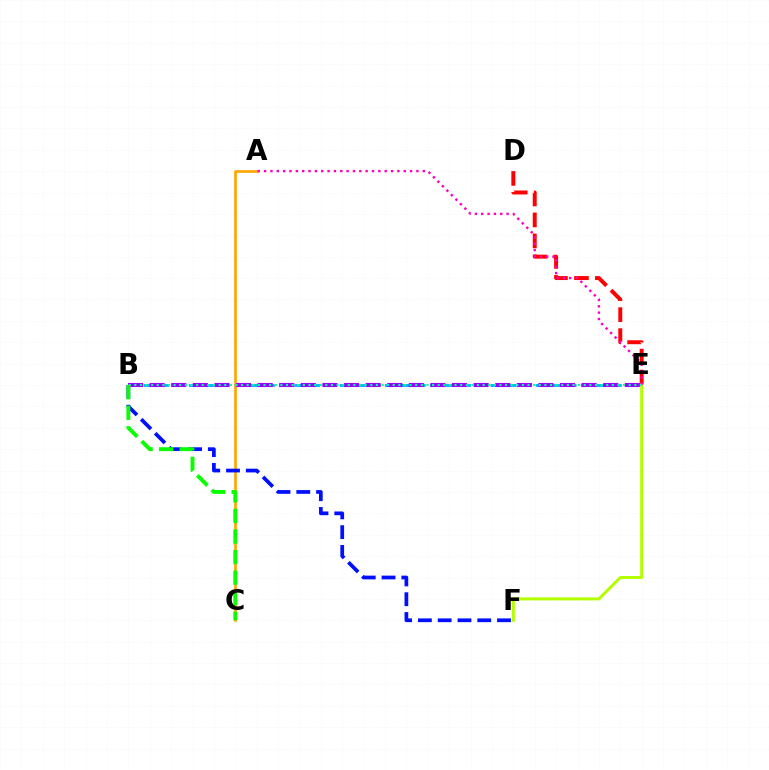{('B', 'E'): [{'color': '#00b5ff', 'line_style': 'dashed', 'thickness': 2.05}, {'color': '#9b00ff', 'line_style': 'dashed', 'thickness': 2.93}, {'color': '#00ff9d', 'line_style': 'dotted', 'thickness': 1.53}], ('D', 'E'): [{'color': '#ff0000', 'line_style': 'dashed', 'thickness': 2.85}], ('A', 'C'): [{'color': '#ffa500', 'line_style': 'solid', 'thickness': 1.92}], ('E', 'F'): [{'color': '#b3ff00', 'line_style': 'solid', 'thickness': 2.17}], ('B', 'F'): [{'color': '#0010ff', 'line_style': 'dashed', 'thickness': 2.69}], ('A', 'E'): [{'color': '#ff00bd', 'line_style': 'dotted', 'thickness': 1.72}], ('B', 'C'): [{'color': '#08ff00', 'line_style': 'dashed', 'thickness': 2.79}]}